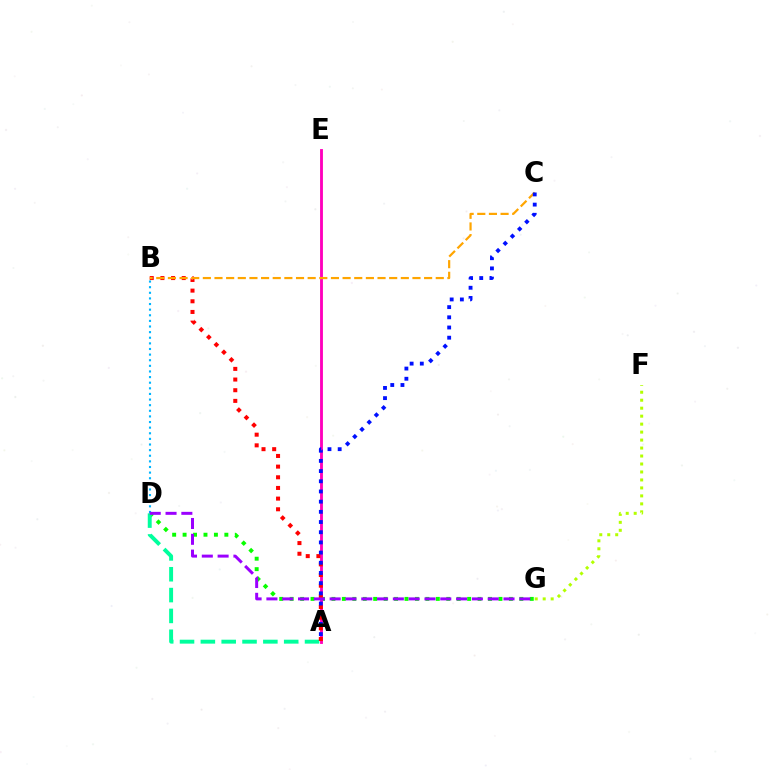{('D', 'G'): [{'color': '#08ff00', 'line_style': 'dotted', 'thickness': 2.84}, {'color': '#9b00ff', 'line_style': 'dashed', 'thickness': 2.15}], ('A', 'E'): [{'color': '#ff00bd', 'line_style': 'solid', 'thickness': 2.05}], ('A', 'D'): [{'color': '#00ff9d', 'line_style': 'dashed', 'thickness': 2.83}], ('A', 'B'): [{'color': '#ff0000', 'line_style': 'dotted', 'thickness': 2.9}], ('B', 'D'): [{'color': '#00b5ff', 'line_style': 'dotted', 'thickness': 1.53}], ('B', 'C'): [{'color': '#ffa500', 'line_style': 'dashed', 'thickness': 1.58}], ('A', 'C'): [{'color': '#0010ff', 'line_style': 'dotted', 'thickness': 2.77}], ('F', 'G'): [{'color': '#b3ff00', 'line_style': 'dotted', 'thickness': 2.17}]}